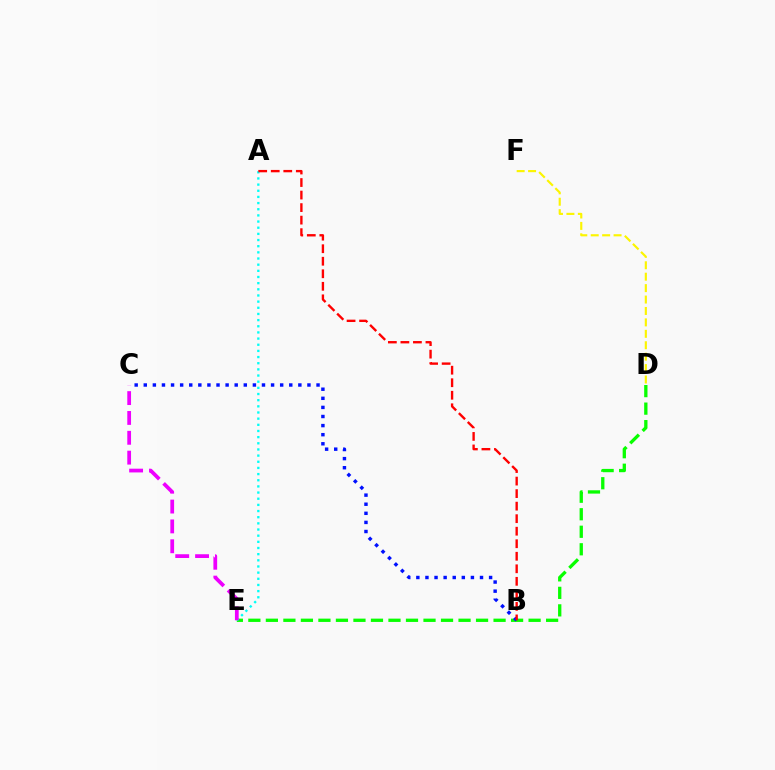{('D', 'E'): [{'color': '#08ff00', 'line_style': 'dashed', 'thickness': 2.38}], ('A', 'E'): [{'color': '#00fff6', 'line_style': 'dotted', 'thickness': 1.67}], ('B', 'C'): [{'color': '#0010ff', 'line_style': 'dotted', 'thickness': 2.47}], ('D', 'F'): [{'color': '#fcf500', 'line_style': 'dashed', 'thickness': 1.55}], ('C', 'E'): [{'color': '#ee00ff', 'line_style': 'dashed', 'thickness': 2.7}], ('A', 'B'): [{'color': '#ff0000', 'line_style': 'dashed', 'thickness': 1.7}]}